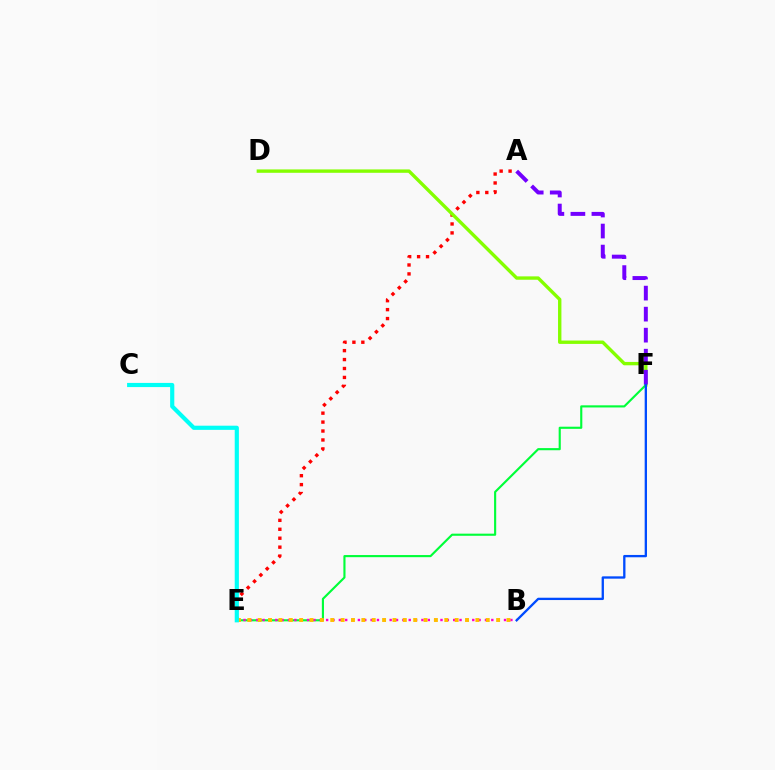{('A', 'E'): [{'color': '#ff0000', 'line_style': 'dotted', 'thickness': 2.43}], ('D', 'F'): [{'color': '#84ff00', 'line_style': 'solid', 'thickness': 2.43}], ('E', 'F'): [{'color': '#00ff39', 'line_style': 'solid', 'thickness': 1.54}], ('B', 'E'): [{'color': '#ff00cf', 'line_style': 'dotted', 'thickness': 1.73}, {'color': '#ffbd00', 'line_style': 'dotted', 'thickness': 2.82}], ('C', 'E'): [{'color': '#00fff6', 'line_style': 'solid', 'thickness': 3.0}], ('A', 'F'): [{'color': '#7200ff', 'line_style': 'dashed', 'thickness': 2.86}], ('B', 'F'): [{'color': '#004bff', 'line_style': 'solid', 'thickness': 1.67}]}